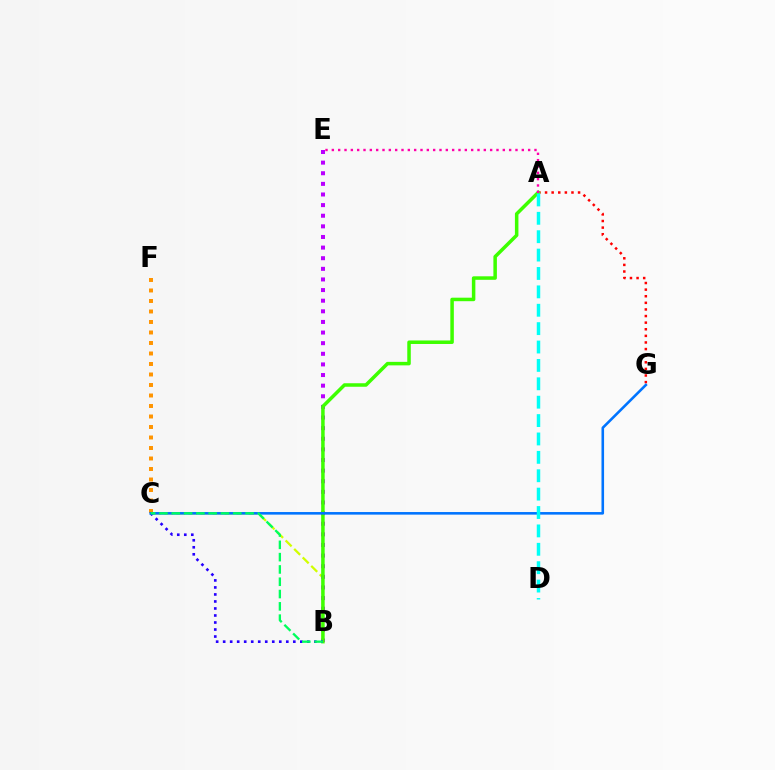{('A', 'G'): [{'color': '#ff0000', 'line_style': 'dotted', 'thickness': 1.79}], ('B', 'C'): [{'color': '#d1ff00', 'line_style': 'dashed', 'thickness': 1.64}, {'color': '#2500ff', 'line_style': 'dotted', 'thickness': 1.91}, {'color': '#00ff5c', 'line_style': 'dashed', 'thickness': 1.67}], ('B', 'E'): [{'color': '#b900ff', 'line_style': 'dotted', 'thickness': 2.89}], ('A', 'B'): [{'color': '#3dff00', 'line_style': 'solid', 'thickness': 2.53}], ('C', 'F'): [{'color': '#ff9400', 'line_style': 'dotted', 'thickness': 2.85}], ('C', 'G'): [{'color': '#0074ff', 'line_style': 'solid', 'thickness': 1.86}], ('A', 'E'): [{'color': '#ff00ac', 'line_style': 'dotted', 'thickness': 1.72}], ('A', 'D'): [{'color': '#00fff6', 'line_style': 'dashed', 'thickness': 2.5}]}